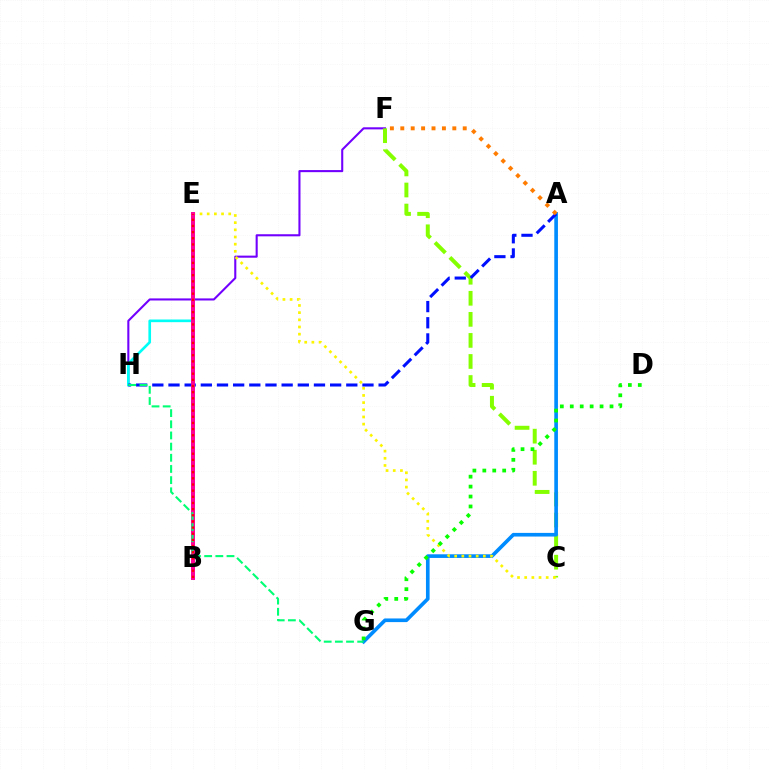{('F', 'H'): [{'color': '#7200ff', 'line_style': 'solid', 'thickness': 1.5}], ('C', 'F'): [{'color': '#84ff00', 'line_style': 'dashed', 'thickness': 2.86}], ('A', 'G'): [{'color': '#008cff', 'line_style': 'solid', 'thickness': 2.63}], ('C', 'E'): [{'color': '#fcf500', 'line_style': 'dotted', 'thickness': 1.95}], ('E', 'H'): [{'color': '#00fff6', 'line_style': 'solid', 'thickness': 1.91}], ('B', 'E'): [{'color': '#ee00ff', 'line_style': 'solid', 'thickness': 2.79}, {'color': '#ff0094', 'line_style': 'solid', 'thickness': 2.75}, {'color': '#ff0000', 'line_style': 'dotted', 'thickness': 1.67}], ('A', 'H'): [{'color': '#0010ff', 'line_style': 'dashed', 'thickness': 2.2}], ('D', 'G'): [{'color': '#08ff00', 'line_style': 'dotted', 'thickness': 2.7}], ('G', 'H'): [{'color': '#00ff74', 'line_style': 'dashed', 'thickness': 1.52}], ('A', 'F'): [{'color': '#ff7c00', 'line_style': 'dotted', 'thickness': 2.83}]}